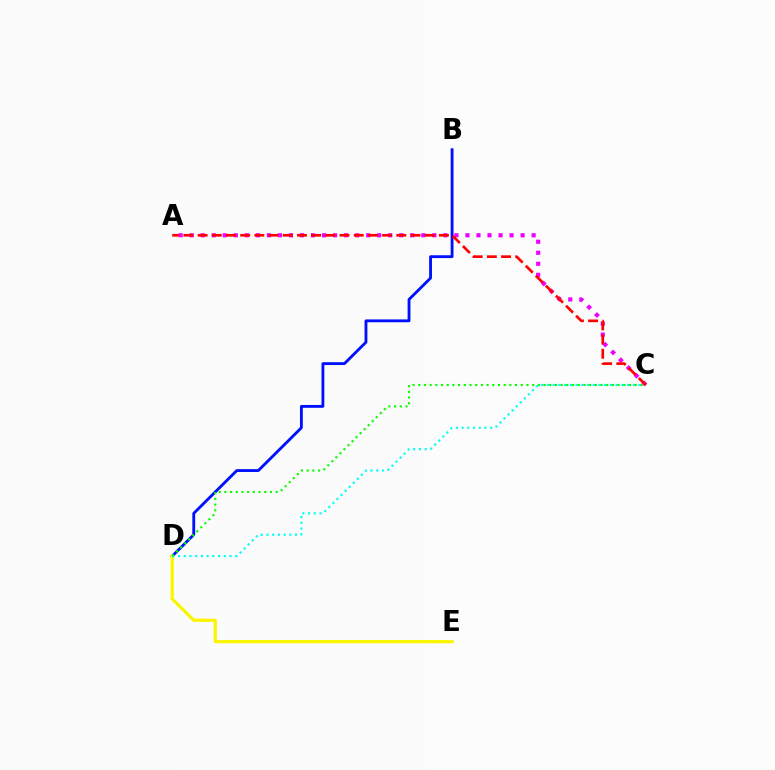{('B', 'D'): [{'color': '#0010ff', 'line_style': 'solid', 'thickness': 2.05}], ('D', 'E'): [{'color': '#fcf500', 'line_style': 'solid', 'thickness': 2.32}], ('A', 'C'): [{'color': '#ee00ff', 'line_style': 'dotted', 'thickness': 3.0}, {'color': '#ff0000', 'line_style': 'dashed', 'thickness': 1.93}], ('C', 'D'): [{'color': '#00fff6', 'line_style': 'dotted', 'thickness': 1.55}, {'color': '#08ff00', 'line_style': 'dotted', 'thickness': 1.55}]}